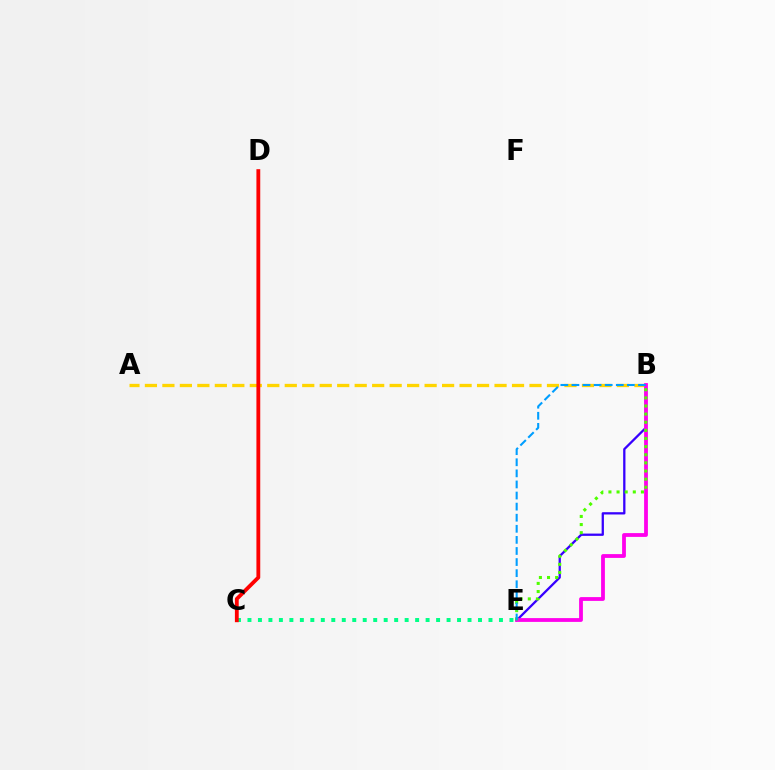{('B', 'E'): [{'color': '#3700ff', 'line_style': 'solid', 'thickness': 1.64}, {'color': '#ff00ed', 'line_style': 'solid', 'thickness': 2.74}, {'color': '#4fff00', 'line_style': 'dotted', 'thickness': 2.21}, {'color': '#009eff', 'line_style': 'dashed', 'thickness': 1.51}], ('C', 'E'): [{'color': '#00ff86', 'line_style': 'dotted', 'thickness': 2.85}], ('A', 'B'): [{'color': '#ffd500', 'line_style': 'dashed', 'thickness': 2.37}], ('C', 'D'): [{'color': '#ff0000', 'line_style': 'solid', 'thickness': 2.75}]}